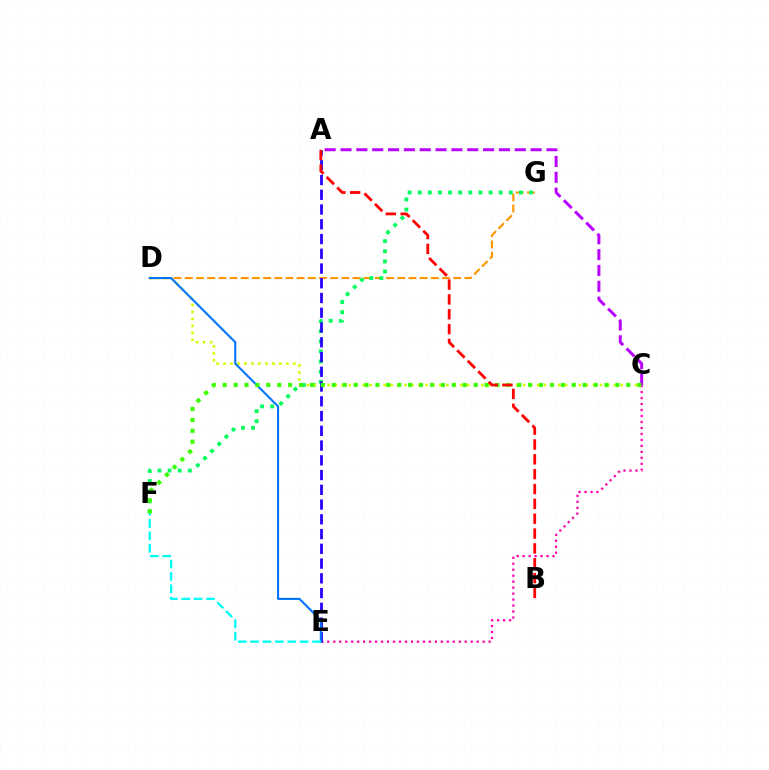{('D', 'G'): [{'color': '#ff9400', 'line_style': 'dashed', 'thickness': 1.52}], ('F', 'G'): [{'color': '#00ff5c', 'line_style': 'dotted', 'thickness': 2.75}], ('C', 'E'): [{'color': '#ff00ac', 'line_style': 'dotted', 'thickness': 1.62}], ('C', 'D'): [{'color': '#d1ff00', 'line_style': 'dotted', 'thickness': 1.9}], ('A', 'E'): [{'color': '#2500ff', 'line_style': 'dashed', 'thickness': 2.0}], ('A', 'C'): [{'color': '#b900ff', 'line_style': 'dashed', 'thickness': 2.15}], ('D', 'E'): [{'color': '#0074ff', 'line_style': 'solid', 'thickness': 1.5}], ('C', 'F'): [{'color': '#3dff00', 'line_style': 'dotted', 'thickness': 2.96}], ('A', 'B'): [{'color': '#ff0000', 'line_style': 'dashed', 'thickness': 2.02}], ('E', 'F'): [{'color': '#00fff6', 'line_style': 'dashed', 'thickness': 1.68}]}